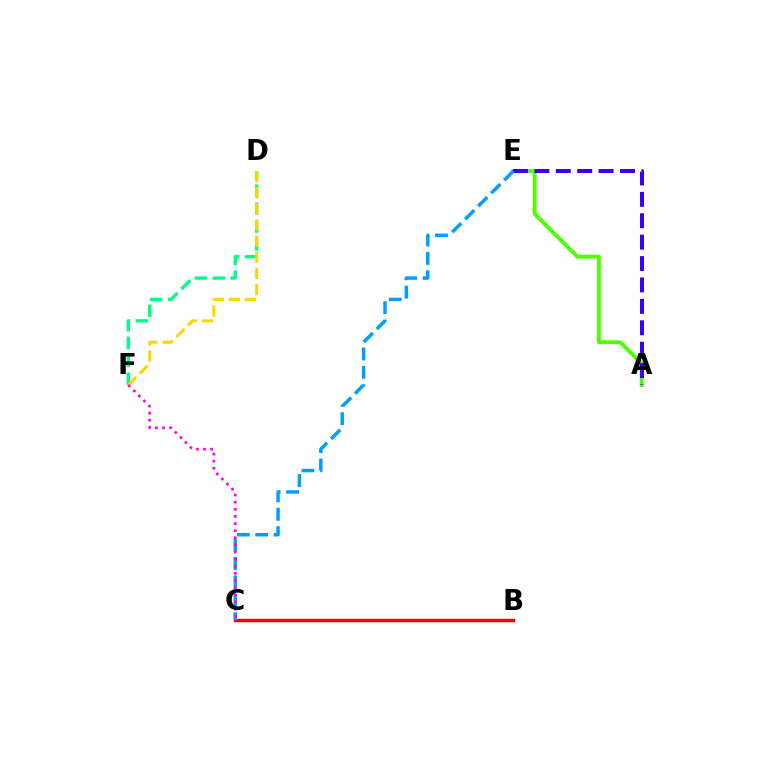{('A', 'E'): [{'color': '#4fff00', 'line_style': 'solid', 'thickness': 2.8}, {'color': '#3700ff', 'line_style': 'dashed', 'thickness': 2.91}], ('B', 'C'): [{'color': '#ff0000', 'line_style': 'solid', 'thickness': 2.48}], ('D', 'F'): [{'color': '#00ff86', 'line_style': 'dashed', 'thickness': 2.43}, {'color': '#ffd500', 'line_style': 'dashed', 'thickness': 2.19}], ('C', 'E'): [{'color': '#009eff', 'line_style': 'dashed', 'thickness': 2.5}], ('C', 'F'): [{'color': '#ff00ed', 'line_style': 'dotted', 'thickness': 1.94}]}